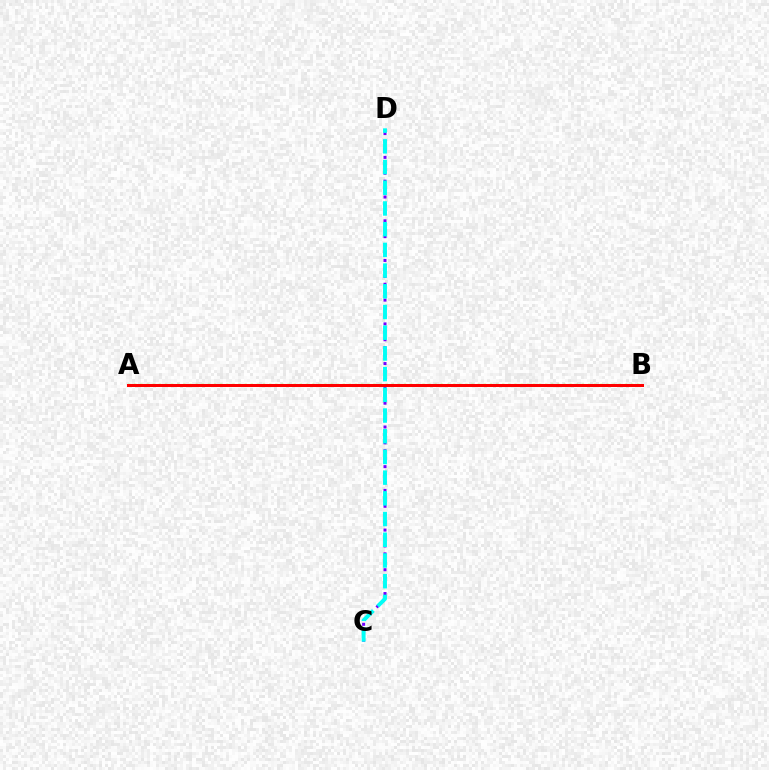{('C', 'D'): [{'color': '#7200ff', 'line_style': 'dotted', 'thickness': 2.15}, {'color': '#00fff6', 'line_style': 'dashed', 'thickness': 2.81}], ('A', 'B'): [{'color': '#84ff00', 'line_style': 'dotted', 'thickness': 1.67}, {'color': '#ff0000', 'line_style': 'solid', 'thickness': 2.17}]}